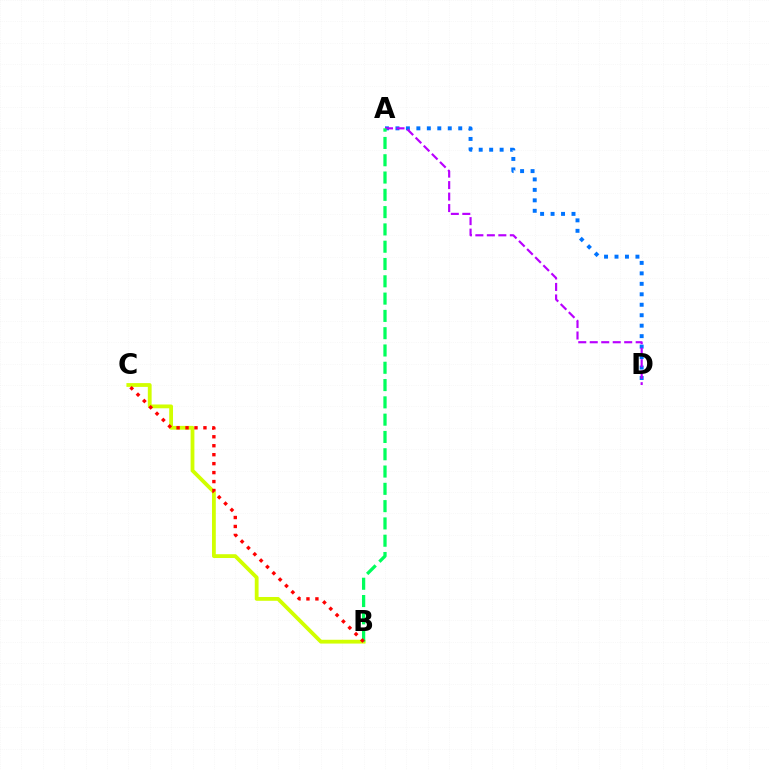{('B', 'C'): [{'color': '#d1ff00', 'line_style': 'solid', 'thickness': 2.74}, {'color': '#ff0000', 'line_style': 'dotted', 'thickness': 2.43}], ('A', 'D'): [{'color': '#0074ff', 'line_style': 'dotted', 'thickness': 2.84}, {'color': '#b900ff', 'line_style': 'dashed', 'thickness': 1.56}], ('A', 'B'): [{'color': '#00ff5c', 'line_style': 'dashed', 'thickness': 2.35}]}